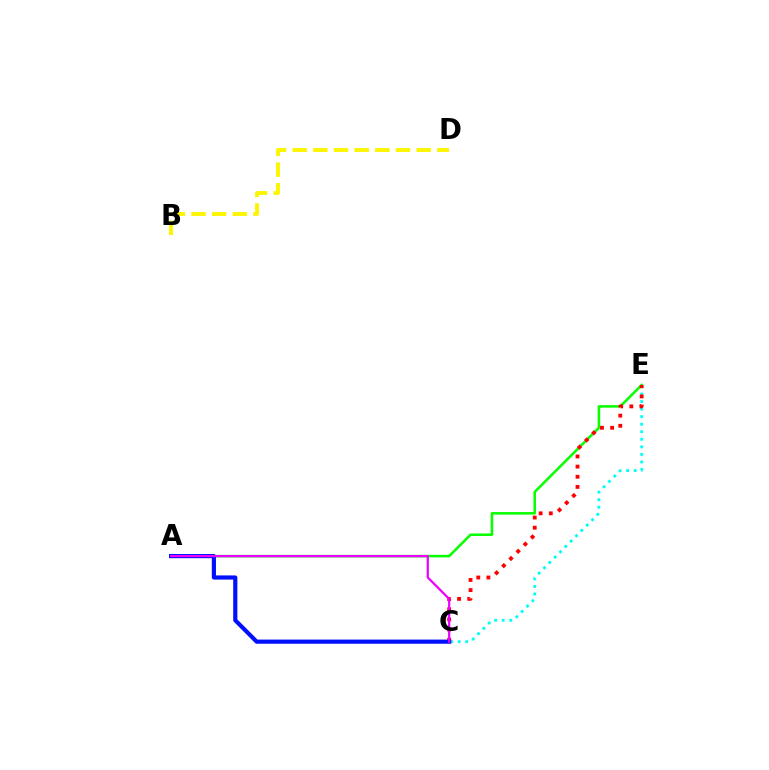{('B', 'D'): [{'color': '#fcf500', 'line_style': 'dashed', 'thickness': 2.81}], ('A', 'E'): [{'color': '#08ff00', 'line_style': 'solid', 'thickness': 1.83}], ('C', 'E'): [{'color': '#00fff6', 'line_style': 'dotted', 'thickness': 2.05}, {'color': '#ff0000', 'line_style': 'dotted', 'thickness': 2.76}], ('A', 'C'): [{'color': '#0010ff', 'line_style': 'solid', 'thickness': 3.0}, {'color': '#ee00ff', 'line_style': 'solid', 'thickness': 1.6}]}